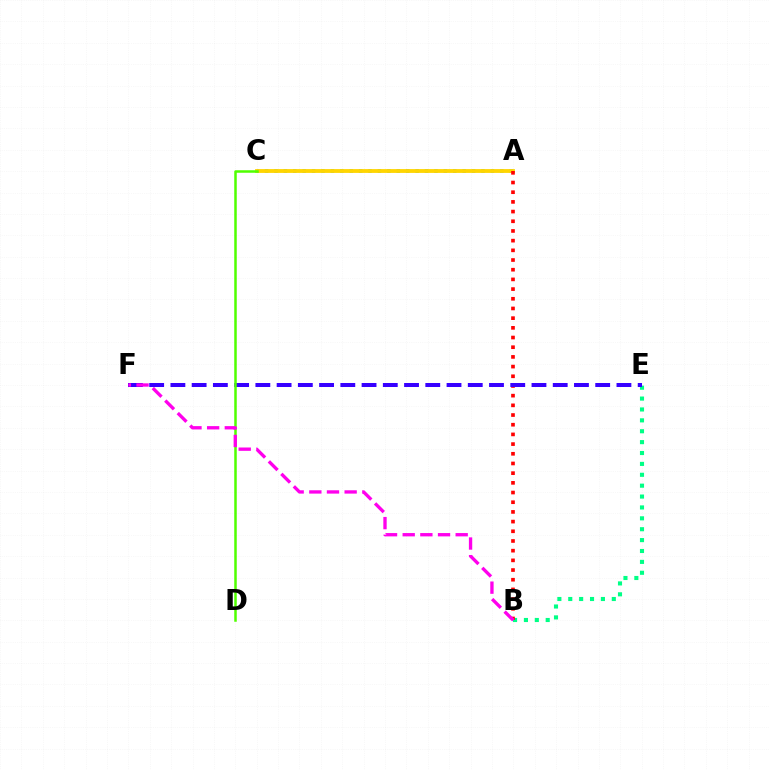{('B', 'E'): [{'color': '#00ff86', 'line_style': 'dotted', 'thickness': 2.96}], ('A', 'C'): [{'color': '#009eff', 'line_style': 'dotted', 'thickness': 2.56}, {'color': '#ffd500', 'line_style': 'solid', 'thickness': 2.75}], ('A', 'B'): [{'color': '#ff0000', 'line_style': 'dotted', 'thickness': 2.63}], ('E', 'F'): [{'color': '#3700ff', 'line_style': 'dashed', 'thickness': 2.89}], ('C', 'D'): [{'color': '#4fff00', 'line_style': 'solid', 'thickness': 1.81}], ('B', 'F'): [{'color': '#ff00ed', 'line_style': 'dashed', 'thickness': 2.4}]}